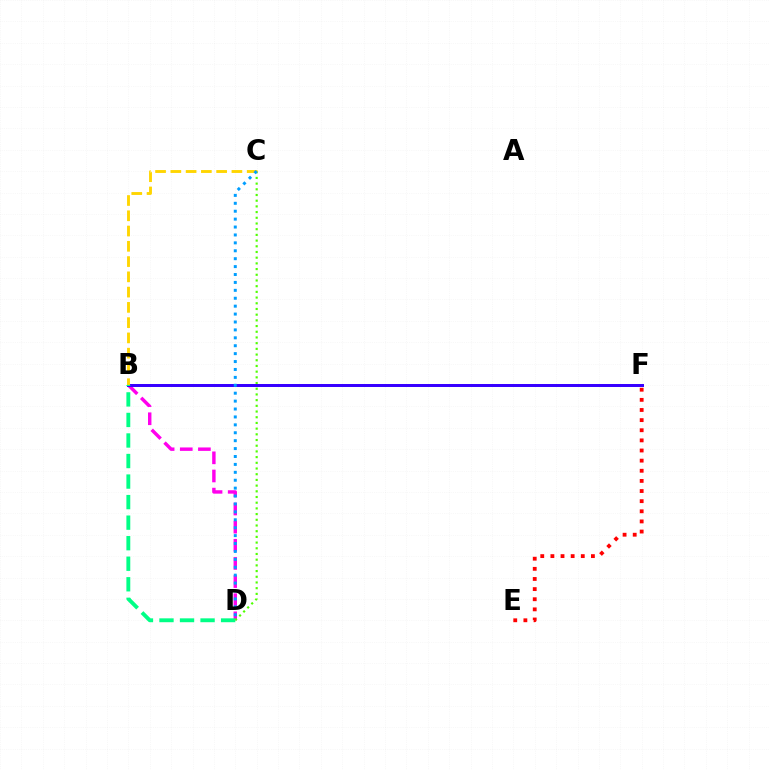{('B', 'D'): [{'color': '#ff00ed', 'line_style': 'dashed', 'thickness': 2.46}, {'color': '#00ff86', 'line_style': 'dashed', 'thickness': 2.79}], ('C', 'D'): [{'color': '#4fff00', 'line_style': 'dotted', 'thickness': 1.55}, {'color': '#009eff', 'line_style': 'dotted', 'thickness': 2.15}], ('B', 'F'): [{'color': '#3700ff', 'line_style': 'solid', 'thickness': 2.15}], ('B', 'C'): [{'color': '#ffd500', 'line_style': 'dashed', 'thickness': 2.07}], ('E', 'F'): [{'color': '#ff0000', 'line_style': 'dotted', 'thickness': 2.75}]}